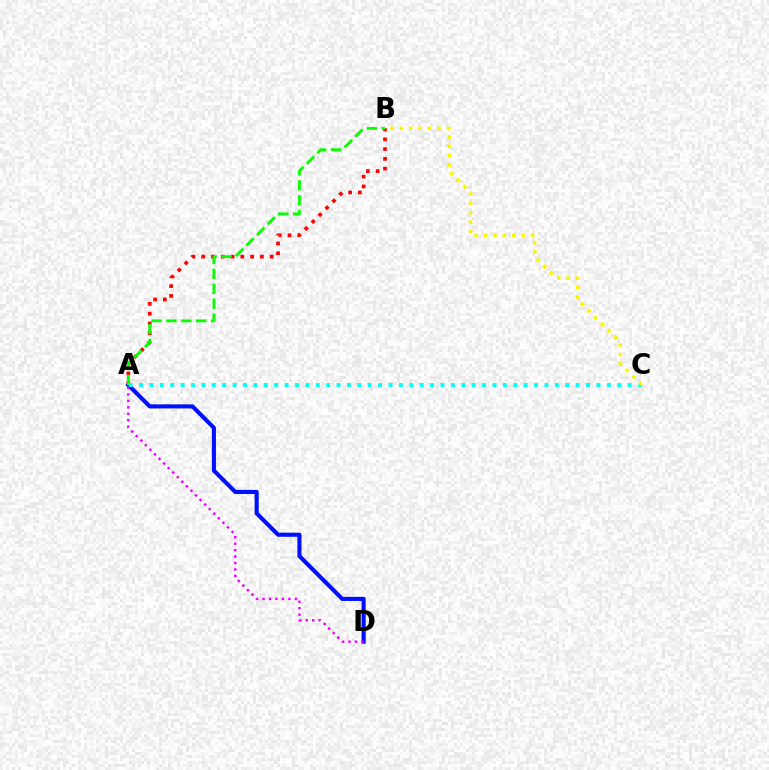{('A', 'B'): [{'color': '#ff0000', 'line_style': 'dotted', 'thickness': 2.66}, {'color': '#08ff00', 'line_style': 'dashed', 'thickness': 2.03}], ('A', 'D'): [{'color': '#0010ff', 'line_style': 'solid', 'thickness': 2.95}, {'color': '#ee00ff', 'line_style': 'dotted', 'thickness': 1.75}], ('A', 'C'): [{'color': '#00fff6', 'line_style': 'dotted', 'thickness': 2.82}], ('B', 'C'): [{'color': '#fcf500', 'line_style': 'dotted', 'thickness': 2.56}]}